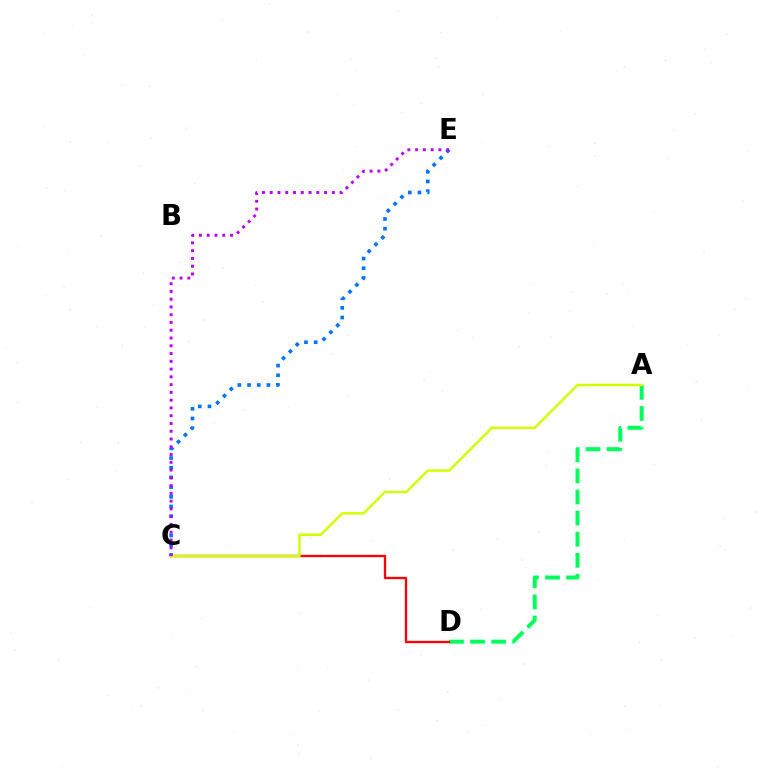{('A', 'D'): [{'color': '#00ff5c', 'line_style': 'dashed', 'thickness': 2.87}], ('C', 'D'): [{'color': '#ff0000', 'line_style': 'solid', 'thickness': 1.68}], ('C', 'E'): [{'color': '#0074ff', 'line_style': 'dotted', 'thickness': 2.63}, {'color': '#b900ff', 'line_style': 'dotted', 'thickness': 2.11}], ('A', 'C'): [{'color': '#d1ff00', 'line_style': 'solid', 'thickness': 1.79}]}